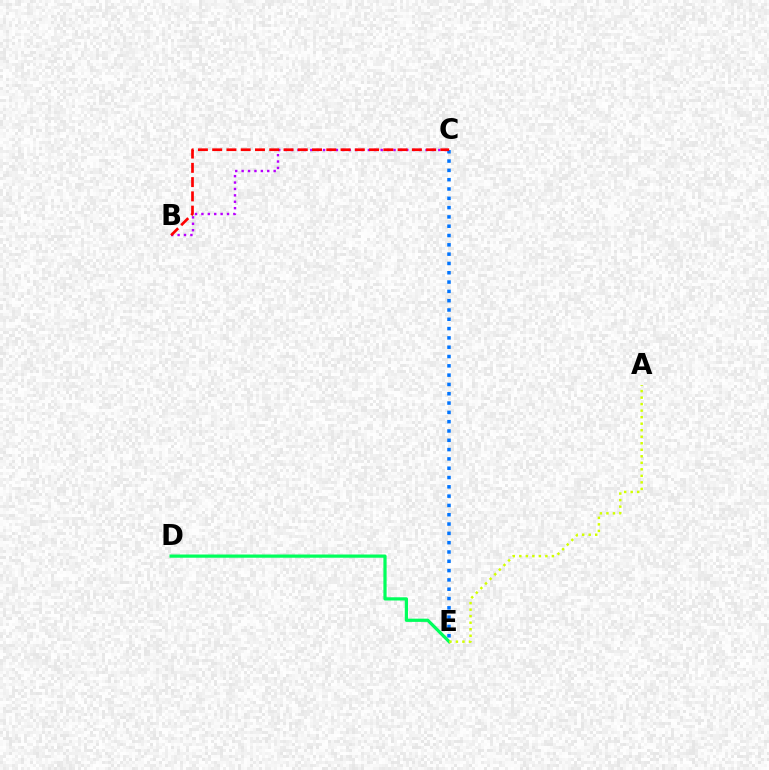{('D', 'E'): [{'color': '#00ff5c', 'line_style': 'solid', 'thickness': 2.32}], ('B', 'C'): [{'color': '#b900ff', 'line_style': 'dotted', 'thickness': 1.74}, {'color': '#ff0000', 'line_style': 'dashed', 'thickness': 1.94}], ('C', 'E'): [{'color': '#0074ff', 'line_style': 'dotted', 'thickness': 2.53}], ('A', 'E'): [{'color': '#d1ff00', 'line_style': 'dotted', 'thickness': 1.77}]}